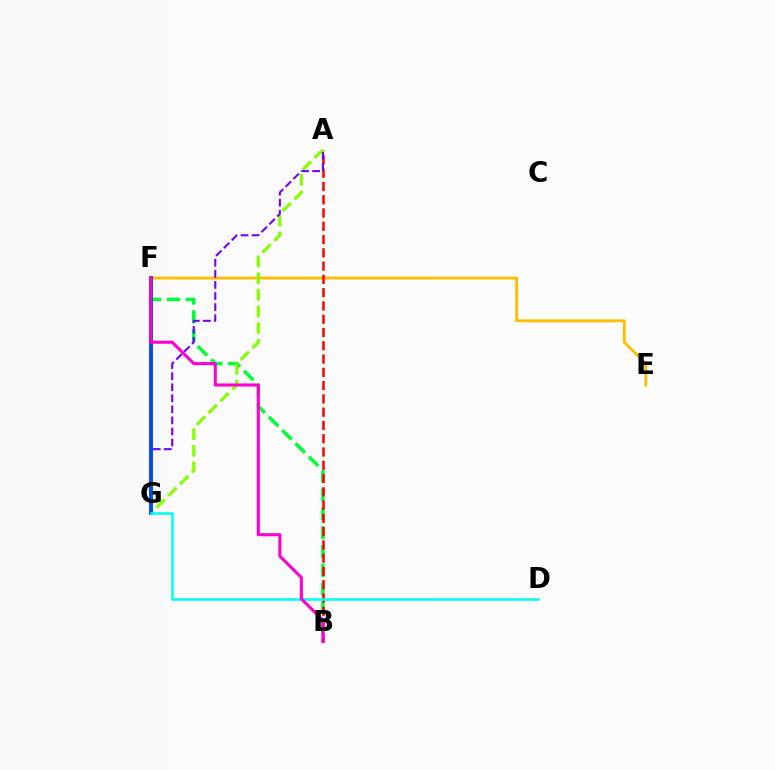{('E', 'F'): [{'color': '#ffbd00', 'line_style': 'solid', 'thickness': 2.09}], ('B', 'F'): [{'color': '#00ff39', 'line_style': 'dashed', 'thickness': 2.56}, {'color': '#ff00cf', 'line_style': 'solid', 'thickness': 2.22}], ('A', 'B'): [{'color': '#ff0000', 'line_style': 'dashed', 'thickness': 1.8}], ('A', 'G'): [{'color': '#84ff00', 'line_style': 'dashed', 'thickness': 2.26}, {'color': '#7200ff', 'line_style': 'dashed', 'thickness': 1.5}], ('F', 'G'): [{'color': '#004bff', 'line_style': 'solid', 'thickness': 2.82}], ('D', 'G'): [{'color': '#00fff6', 'line_style': 'solid', 'thickness': 1.83}]}